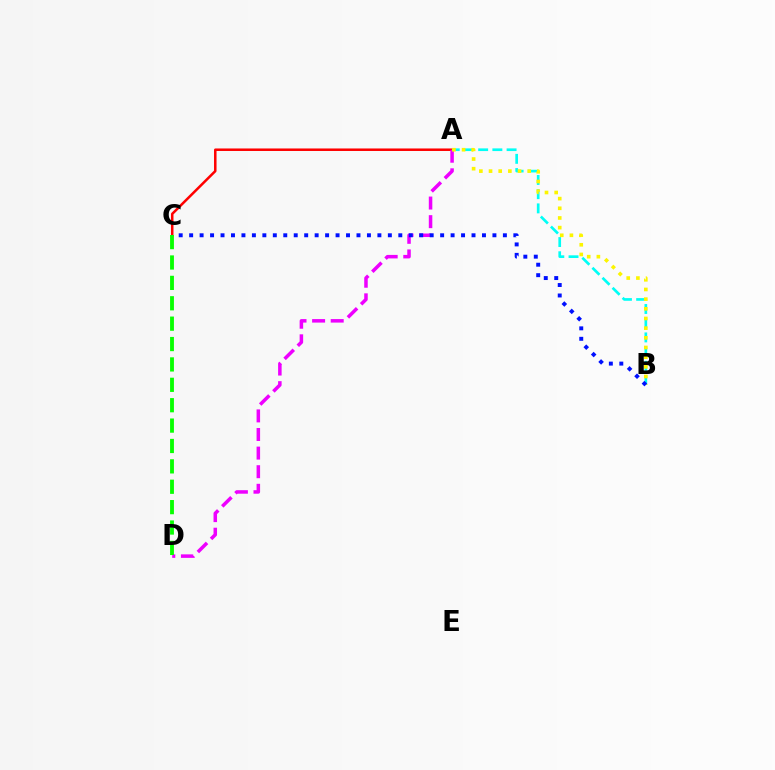{('A', 'C'): [{'color': '#ff0000', 'line_style': 'solid', 'thickness': 1.81}], ('A', 'D'): [{'color': '#ee00ff', 'line_style': 'dashed', 'thickness': 2.53}], ('A', 'B'): [{'color': '#00fff6', 'line_style': 'dashed', 'thickness': 1.93}, {'color': '#fcf500', 'line_style': 'dotted', 'thickness': 2.63}], ('C', 'D'): [{'color': '#08ff00', 'line_style': 'dashed', 'thickness': 2.77}], ('B', 'C'): [{'color': '#0010ff', 'line_style': 'dotted', 'thickness': 2.84}]}